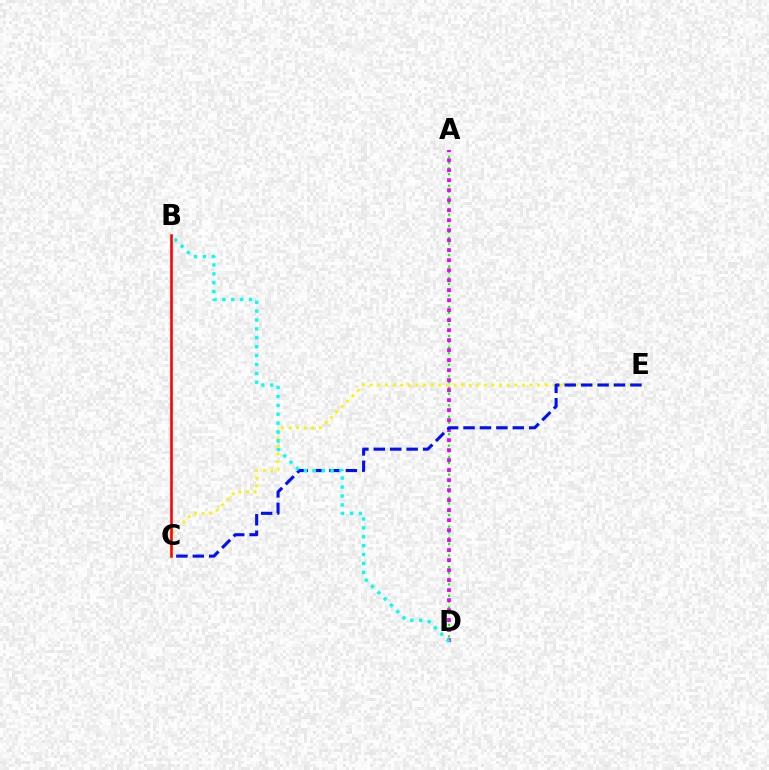{('A', 'D'): [{'color': '#08ff00', 'line_style': 'dotted', 'thickness': 1.57}, {'color': '#ee00ff', 'line_style': 'dotted', 'thickness': 2.72}], ('C', 'E'): [{'color': '#fcf500', 'line_style': 'dotted', 'thickness': 2.07}, {'color': '#0010ff', 'line_style': 'dashed', 'thickness': 2.23}], ('B', 'C'): [{'color': '#ff0000', 'line_style': 'solid', 'thickness': 1.86}], ('B', 'D'): [{'color': '#00fff6', 'line_style': 'dotted', 'thickness': 2.42}]}